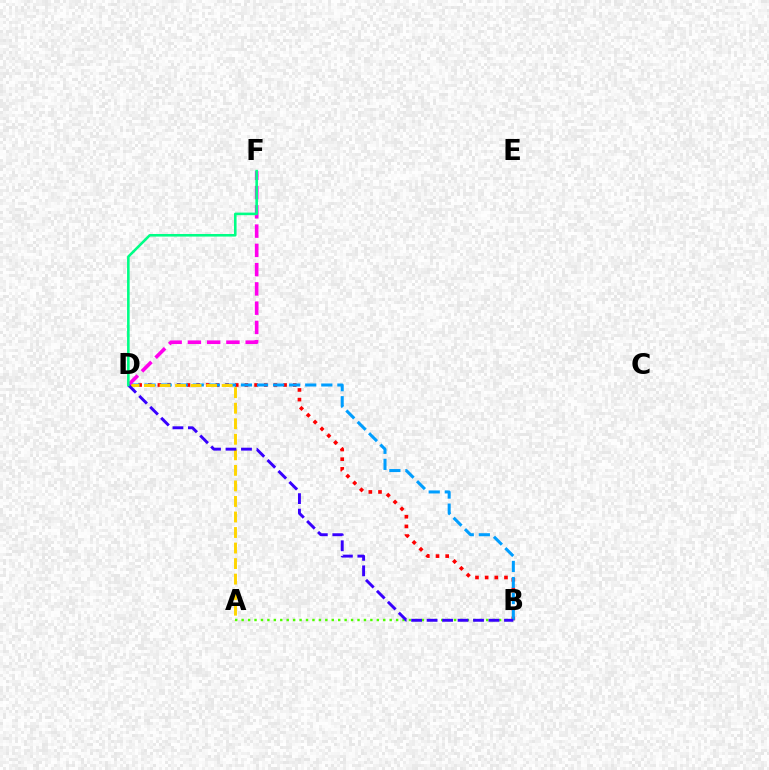{('B', 'D'): [{'color': '#ff0000', 'line_style': 'dotted', 'thickness': 2.63}, {'color': '#009eff', 'line_style': 'dashed', 'thickness': 2.18}, {'color': '#3700ff', 'line_style': 'dashed', 'thickness': 2.1}], ('A', 'D'): [{'color': '#ffd500', 'line_style': 'dashed', 'thickness': 2.11}], ('A', 'B'): [{'color': '#4fff00', 'line_style': 'dotted', 'thickness': 1.75}], ('D', 'F'): [{'color': '#ff00ed', 'line_style': 'dashed', 'thickness': 2.62}, {'color': '#00ff86', 'line_style': 'solid', 'thickness': 1.86}]}